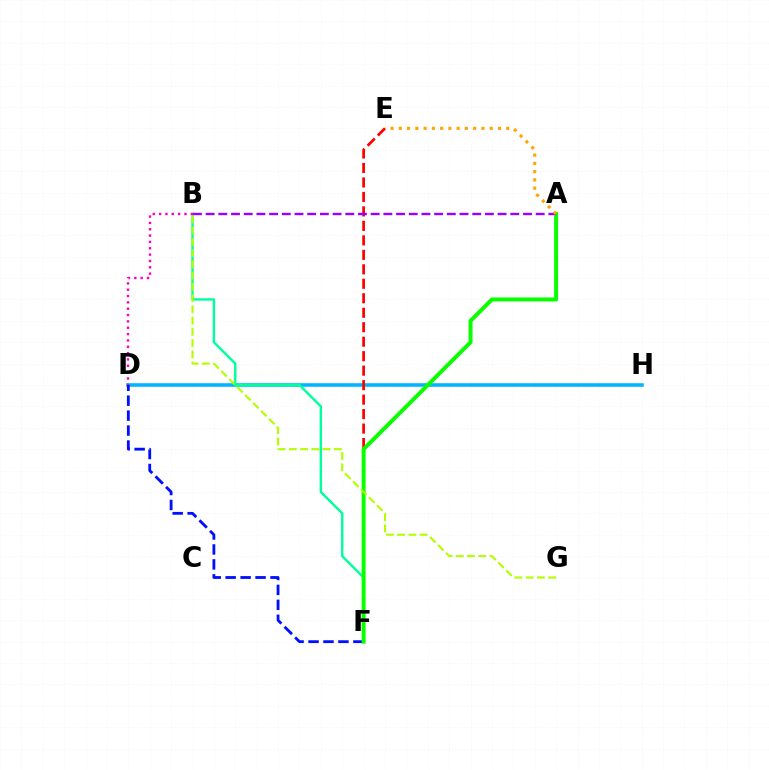{('D', 'H'): [{'color': '#00b5ff', 'line_style': 'solid', 'thickness': 2.56}], ('E', 'F'): [{'color': '#ff0000', 'line_style': 'dashed', 'thickness': 1.97}], ('B', 'F'): [{'color': '#00ff9d', 'line_style': 'solid', 'thickness': 1.74}], ('D', 'F'): [{'color': '#0010ff', 'line_style': 'dashed', 'thickness': 2.03}], ('A', 'F'): [{'color': '#08ff00', 'line_style': 'solid', 'thickness': 2.85}], ('B', 'D'): [{'color': '#ff00bd', 'line_style': 'dotted', 'thickness': 1.72}], ('A', 'B'): [{'color': '#9b00ff', 'line_style': 'dashed', 'thickness': 1.72}], ('B', 'G'): [{'color': '#b3ff00', 'line_style': 'dashed', 'thickness': 1.53}], ('A', 'E'): [{'color': '#ffa500', 'line_style': 'dotted', 'thickness': 2.24}]}